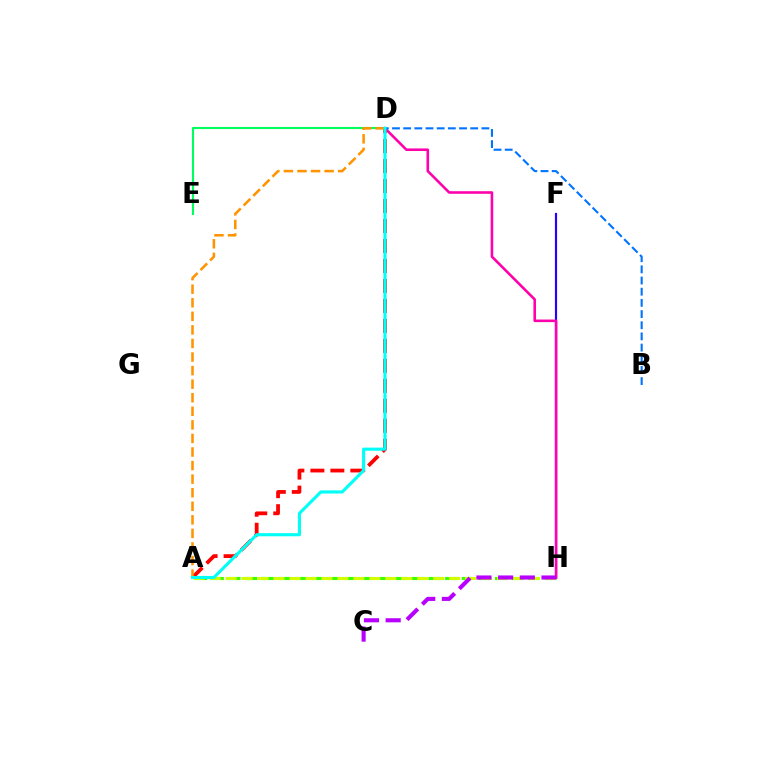{('F', 'H'): [{'color': '#2500ff', 'line_style': 'solid', 'thickness': 1.56}], ('A', 'H'): [{'color': '#3dff00', 'line_style': 'dashed', 'thickness': 2.26}, {'color': '#d1ff00', 'line_style': 'dashed', 'thickness': 2.17}], ('D', 'E'): [{'color': '#00ff5c', 'line_style': 'solid', 'thickness': 1.53}], ('D', 'H'): [{'color': '#ff00ac', 'line_style': 'solid', 'thickness': 1.86}], ('A', 'D'): [{'color': '#ff0000', 'line_style': 'dashed', 'thickness': 2.71}, {'color': '#ff9400', 'line_style': 'dashed', 'thickness': 1.84}, {'color': '#00fff6', 'line_style': 'solid', 'thickness': 2.24}], ('B', 'D'): [{'color': '#0074ff', 'line_style': 'dashed', 'thickness': 1.52}], ('C', 'H'): [{'color': '#b900ff', 'line_style': 'dashed', 'thickness': 2.95}]}